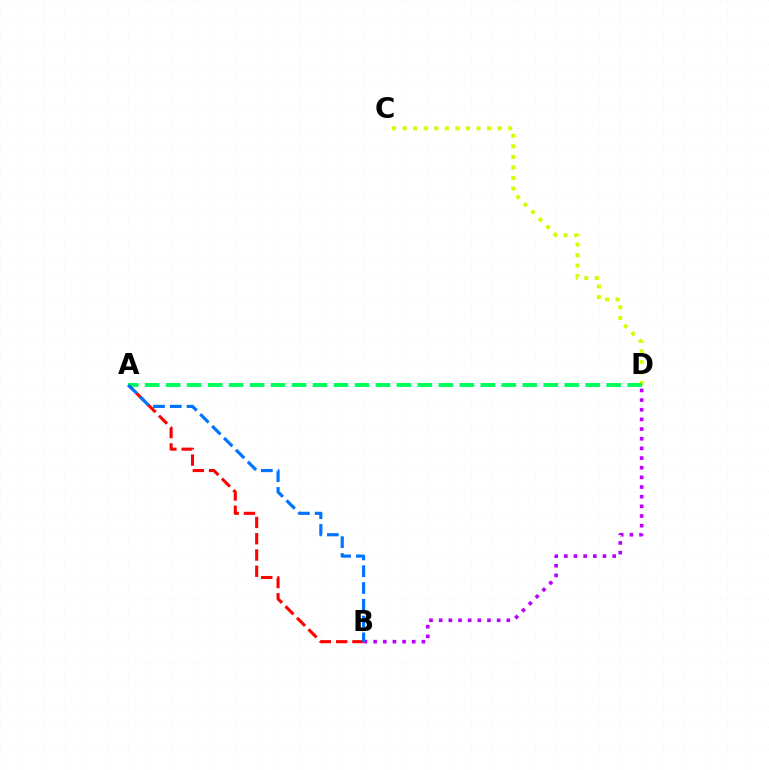{('A', 'B'): [{'color': '#ff0000', 'line_style': 'dashed', 'thickness': 2.21}, {'color': '#0074ff', 'line_style': 'dashed', 'thickness': 2.28}], ('C', 'D'): [{'color': '#d1ff00', 'line_style': 'dotted', 'thickness': 2.87}], ('B', 'D'): [{'color': '#b900ff', 'line_style': 'dotted', 'thickness': 2.63}], ('A', 'D'): [{'color': '#00ff5c', 'line_style': 'dashed', 'thickness': 2.85}]}